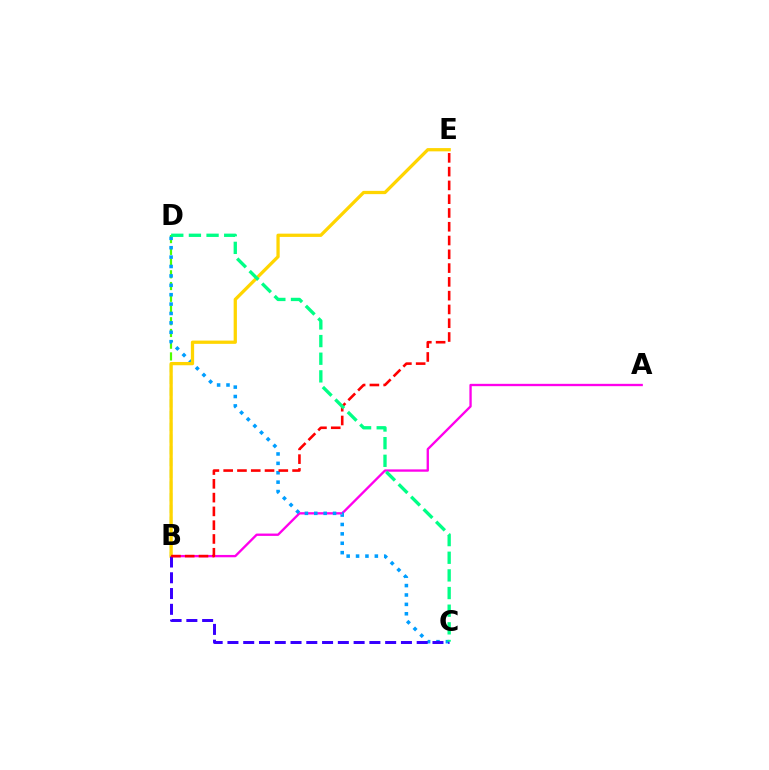{('A', 'B'): [{'color': '#ff00ed', 'line_style': 'solid', 'thickness': 1.68}], ('B', 'D'): [{'color': '#4fff00', 'line_style': 'dashed', 'thickness': 1.59}], ('C', 'D'): [{'color': '#009eff', 'line_style': 'dotted', 'thickness': 2.55}, {'color': '#00ff86', 'line_style': 'dashed', 'thickness': 2.4}], ('B', 'E'): [{'color': '#ffd500', 'line_style': 'solid', 'thickness': 2.35}, {'color': '#ff0000', 'line_style': 'dashed', 'thickness': 1.87}], ('B', 'C'): [{'color': '#3700ff', 'line_style': 'dashed', 'thickness': 2.14}]}